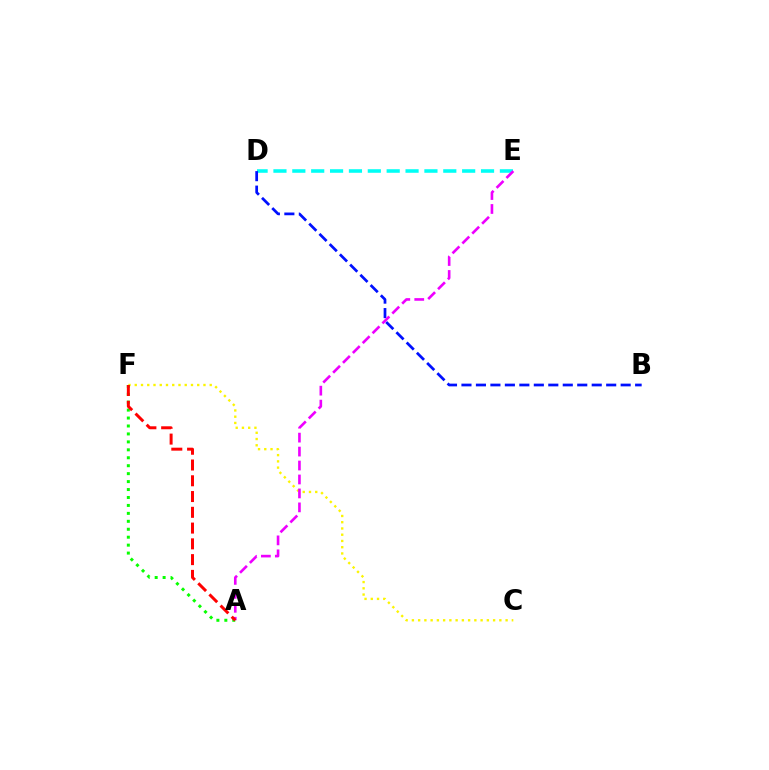{('D', 'E'): [{'color': '#00fff6', 'line_style': 'dashed', 'thickness': 2.56}], ('B', 'D'): [{'color': '#0010ff', 'line_style': 'dashed', 'thickness': 1.97}], ('C', 'F'): [{'color': '#fcf500', 'line_style': 'dotted', 'thickness': 1.7}], ('A', 'E'): [{'color': '#ee00ff', 'line_style': 'dashed', 'thickness': 1.9}], ('A', 'F'): [{'color': '#08ff00', 'line_style': 'dotted', 'thickness': 2.16}, {'color': '#ff0000', 'line_style': 'dashed', 'thickness': 2.14}]}